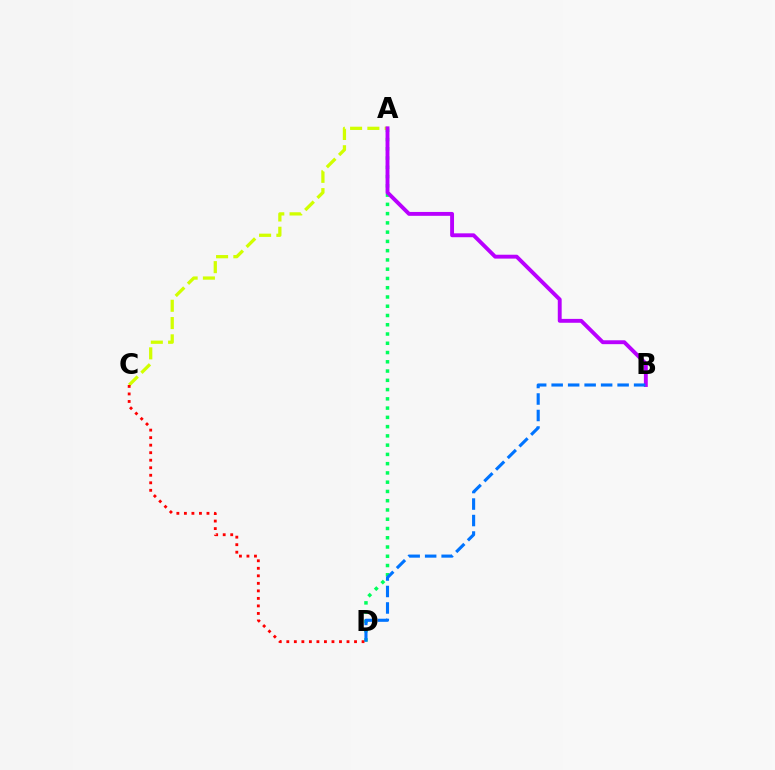{('A', 'D'): [{'color': '#00ff5c', 'line_style': 'dotted', 'thickness': 2.52}], ('A', 'C'): [{'color': '#d1ff00', 'line_style': 'dashed', 'thickness': 2.35}], ('A', 'B'): [{'color': '#b900ff', 'line_style': 'solid', 'thickness': 2.8}], ('C', 'D'): [{'color': '#ff0000', 'line_style': 'dotted', 'thickness': 2.04}], ('B', 'D'): [{'color': '#0074ff', 'line_style': 'dashed', 'thickness': 2.24}]}